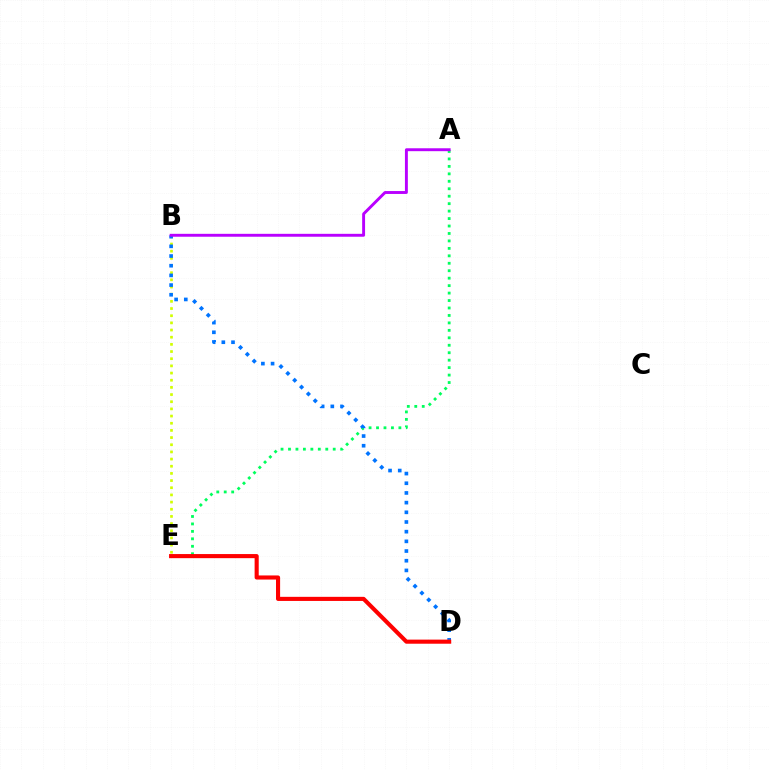{('A', 'E'): [{'color': '#00ff5c', 'line_style': 'dotted', 'thickness': 2.03}], ('B', 'E'): [{'color': '#d1ff00', 'line_style': 'dotted', 'thickness': 1.95}], ('B', 'D'): [{'color': '#0074ff', 'line_style': 'dotted', 'thickness': 2.63}], ('D', 'E'): [{'color': '#ff0000', 'line_style': 'solid', 'thickness': 2.96}], ('A', 'B'): [{'color': '#b900ff', 'line_style': 'solid', 'thickness': 2.09}]}